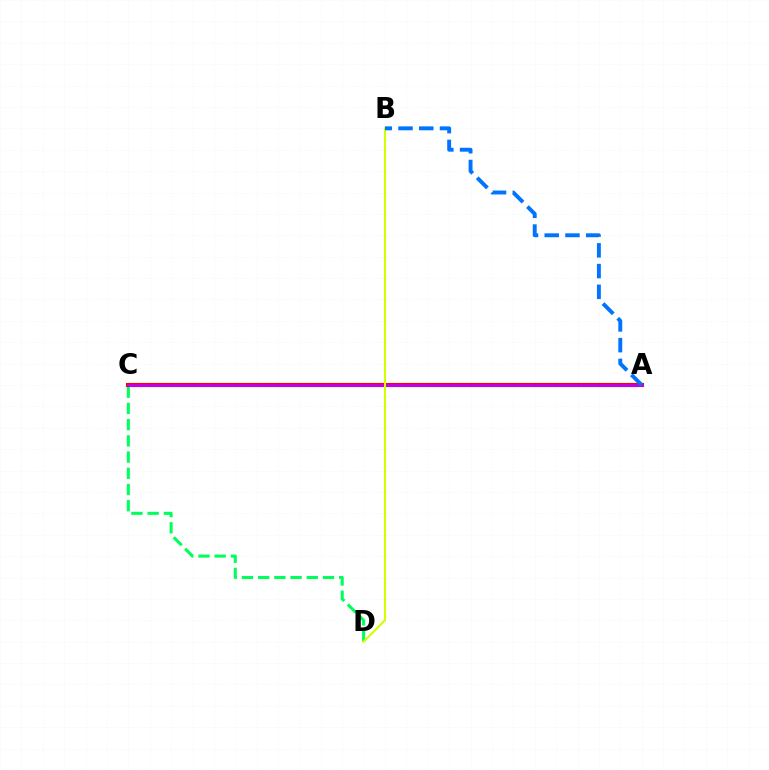{('C', 'D'): [{'color': '#00ff5c', 'line_style': 'dashed', 'thickness': 2.2}], ('A', 'C'): [{'color': '#ff0000', 'line_style': 'solid', 'thickness': 2.95}, {'color': '#b900ff', 'line_style': 'solid', 'thickness': 1.89}], ('B', 'D'): [{'color': '#d1ff00', 'line_style': 'solid', 'thickness': 1.51}], ('A', 'B'): [{'color': '#0074ff', 'line_style': 'dashed', 'thickness': 2.82}]}